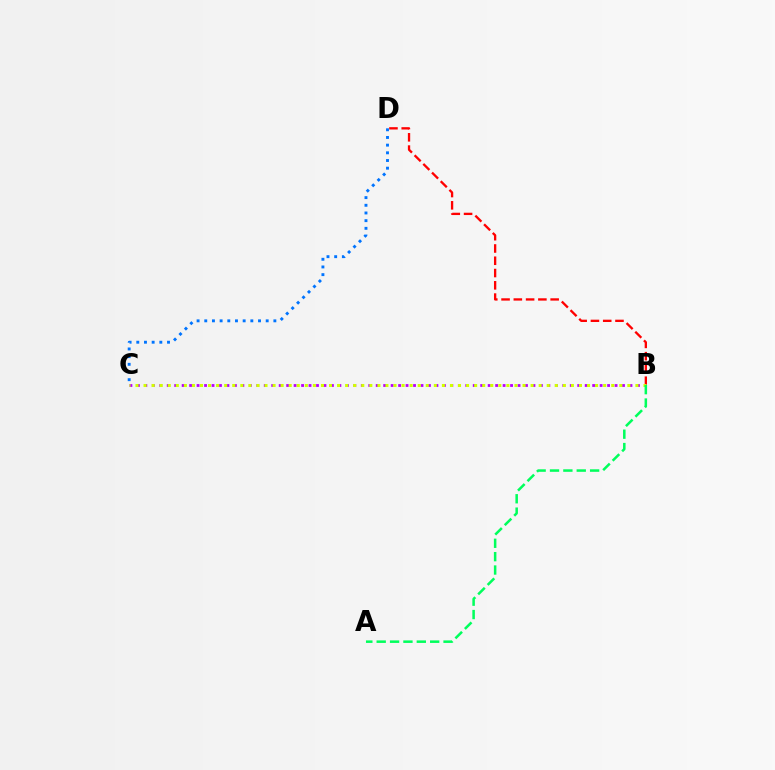{('B', 'D'): [{'color': '#ff0000', 'line_style': 'dashed', 'thickness': 1.67}], ('C', 'D'): [{'color': '#0074ff', 'line_style': 'dotted', 'thickness': 2.09}], ('B', 'C'): [{'color': '#b900ff', 'line_style': 'dotted', 'thickness': 2.03}, {'color': '#d1ff00', 'line_style': 'dotted', 'thickness': 2.19}], ('A', 'B'): [{'color': '#00ff5c', 'line_style': 'dashed', 'thickness': 1.82}]}